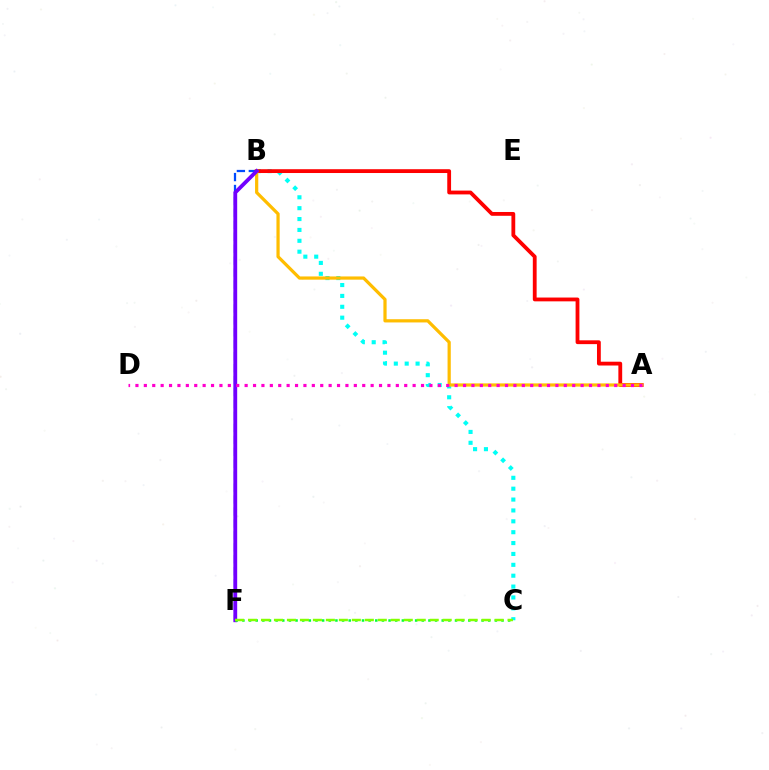{('B', 'C'): [{'color': '#00fff6', 'line_style': 'dotted', 'thickness': 2.96}], ('B', 'F'): [{'color': '#004bff', 'line_style': 'dashed', 'thickness': 1.62}, {'color': '#7200ff', 'line_style': 'solid', 'thickness': 2.75}], ('A', 'B'): [{'color': '#ff0000', 'line_style': 'solid', 'thickness': 2.74}, {'color': '#ffbd00', 'line_style': 'solid', 'thickness': 2.32}], ('A', 'D'): [{'color': '#ff00cf', 'line_style': 'dotted', 'thickness': 2.28}], ('C', 'F'): [{'color': '#00ff39', 'line_style': 'dotted', 'thickness': 1.81}, {'color': '#84ff00', 'line_style': 'dashed', 'thickness': 1.76}]}